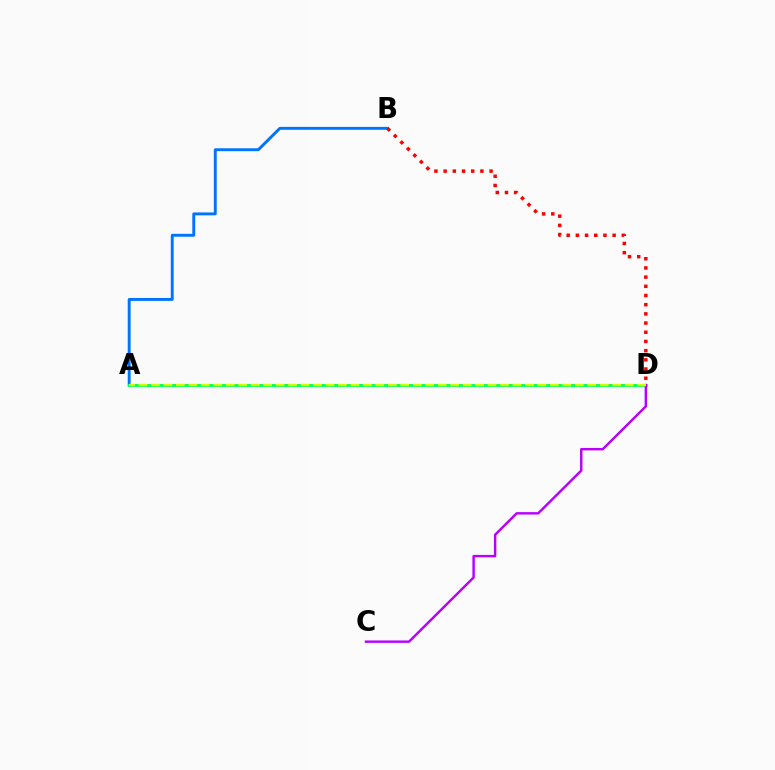{('A', 'B'): [{'color': '#0074ff', 'line_style': 'solid', 'thickness': 2.09}], ('A', 'D'): [{'color': '#00ff5c', 'line_style': 'solid', 'thickness': 2.06}, {'color': '#d1ff00', 'line_style': 'dashed', 'thickness': 1.69}], ('C', 'D'): [{'color': '#b900ff', 'line_style': 'solid', 'thickness': 1.75}], ('B', 'D'): [{'color': '#ff0000', 'line_style': 'dotted', 'thickness': 2.5}]}